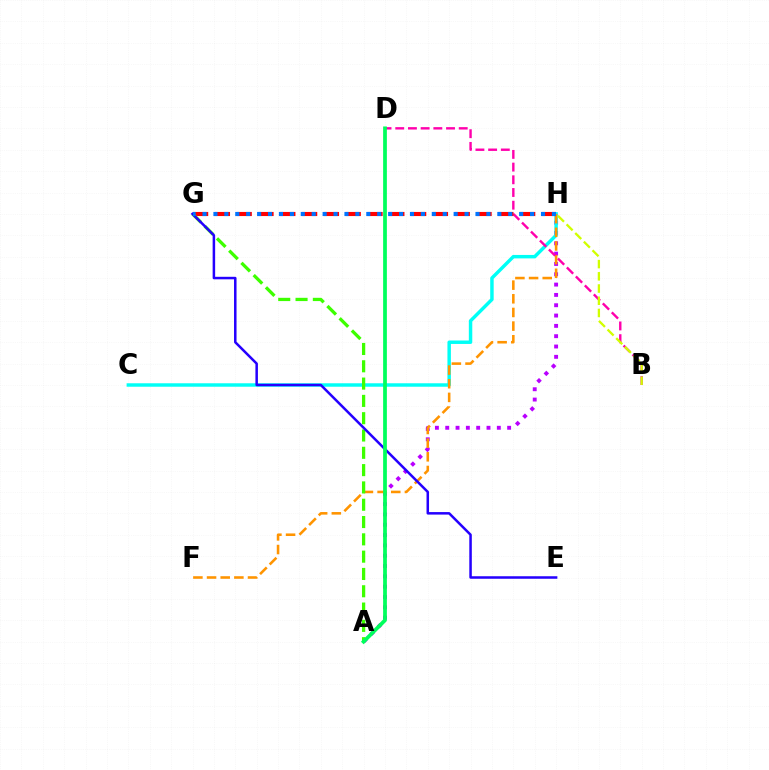{('A', 'H'): [{'color': '#b900ff', 'line_style': 'dotted', 'thickness': 2.8}], ('C', 'H'): [{'color': '#00fff6', 'line_style': 'solid', 'thickness': 2.49}], ('F', 'H'): [{'color': '#ff9400', 'line_style': 'dashed', 'thickness': 1.86}], ('B', 'D'): [{'color': '#ff00ac', 'line_style': 'dashed', 'thickness': 1.72}], ('G', 'H'): [{'color': '#ff0000', 'line_style': 'dashed', 'thickness': 2.96}, {'color': '#0074ff', 'line_style': 'dotted', 'thickness': 2.97}], ('B', 'H'): [{'color': '#d1ff00', 'line_style': 'dashed', 'thickness': 1.66}], ('A', 'G'): [{'color': '#3dff00', 'line_style': 'dashed', 'thickness': 2.35}], ('E', 'G'): [{'color': '#2500ff', 'line_style': 'solid', 'thickness': 1.81}], ('A', 'D'): [{'color': '#00ff5c', 'line_style': 'solid', 'thickness': 2.69}]}